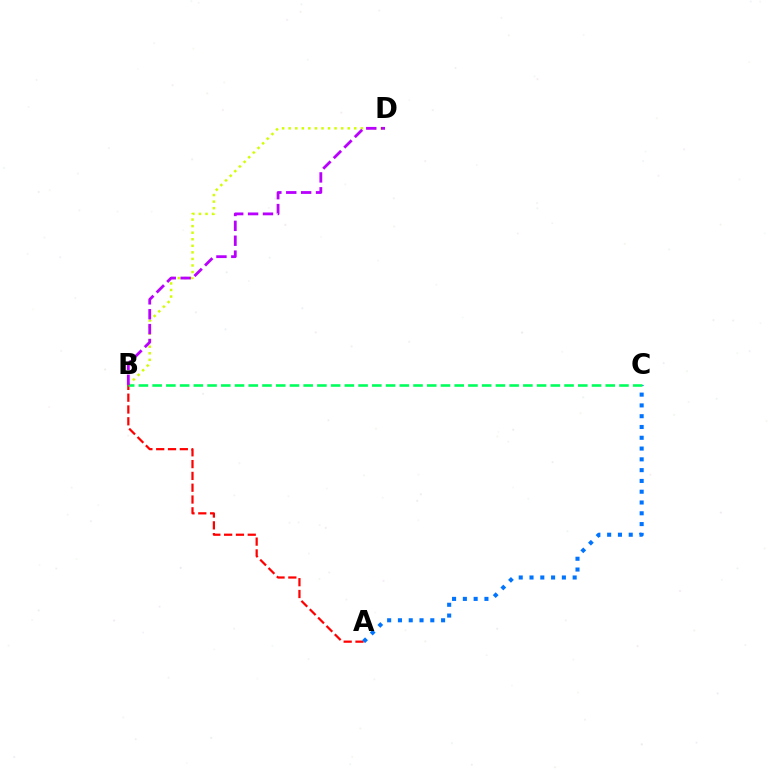{('A', 'B'): [{'color': '#ff0000', 'line_style': 'dashed', 'thickness': 1.6}], ('A', 'C'): [{'color': '#0074ff', 'line_style': 'dotted', 'thickness': 2.93}], ('B', 'D'): [{'color': '#d1ff00', 'line_style': 'dotted', 'thickness': 1.78}, {'color': '#b900ff', 'line_style': 'dashed', 'thickness': 2.02}], ('B', 'C'): [{'color': '#00ff5c', 'line_style': 'dashed', 'thickness': 1.87}]}